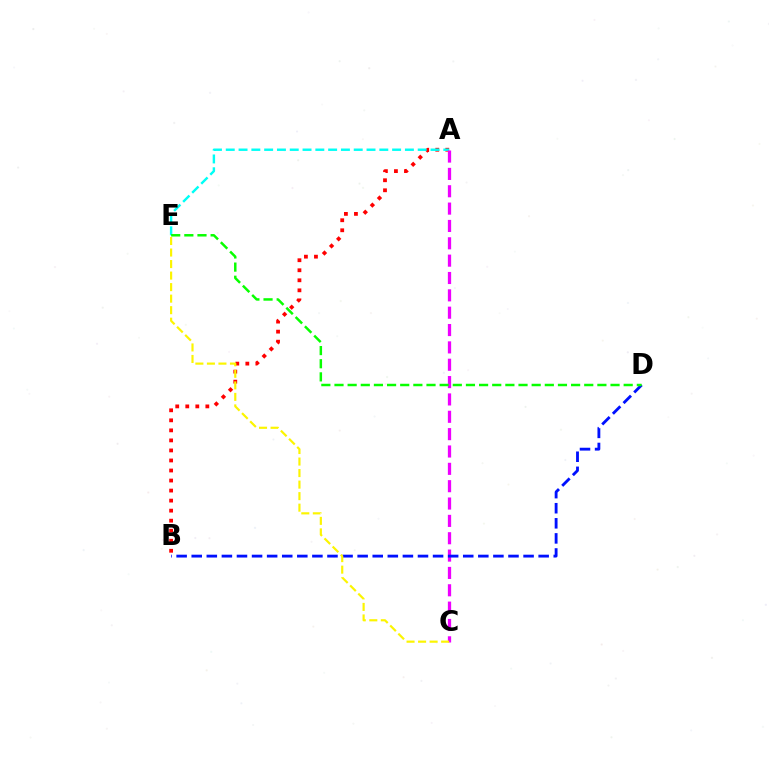{('A', 'B'): [{'color': '#ff0000', 'line_style': 'dotted', 'thickness': 2.73}], ('A', 'E'): [{'color': '#00fff6', 'line_style': 'dashed', 'thickness': 1.74}], ('A', 'C'): [{'color': '#ee00ff', 'line_style': 'dashed', 'thickness': 2.36}], ('B', 'D'): [{'color': '#0010ff', 'line_style': 'dashed', 'thickness': 2.05}], ('C', 'E'): [{'color': '#fcf500', 'line_style': 'dashed', 'thickness': 1.57}], ('D', 'E'): [{'color': '#08ff00', 'line_style': 'dashed', 'thickness': 1.79}]}